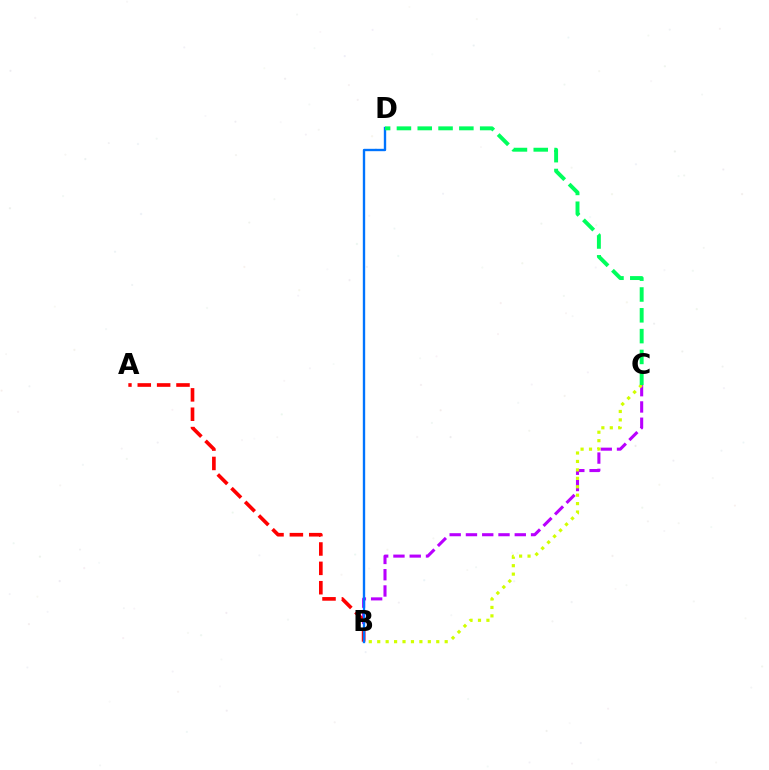{('B', 'C'): [{'color': '#b900ff', 'line_style': 'dashed', 'thickness': 2.21}, {'color': '#d1ff00', 'line_style': 'dotted', 'thickness': 2.29}], ('A', 'B'): [{'color': '#ff0000', 'line_style': 'dashed', 'thickness': 2.63}], ('B', 'D'): [{'color': '#0074ff', 'line_style': 'solid', 'thickness': 1.71}], ('C', 'D'): [{'color': '#00ff5c', 'line_style': 'dashed', 'thickness': 2.83}]}